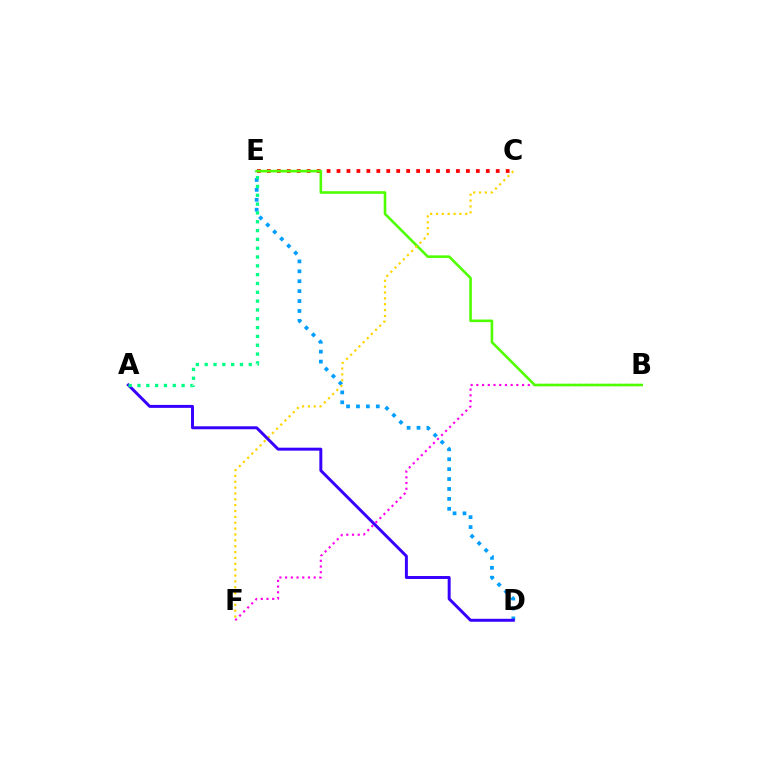{('B', 'F'): [{'color': '#ff00ed', 'line_style': 'dotted', 'thickness': 1.55}], ('C', 'E'): [{'color': '#ff0000', 'line_style': 'dotted', 'thickness': 2.7}], ('D', 'E'): [{'color': '#009eff', 'line_style': 'dotted', 'thickness': 2.69}], ('B', 'E'): [{'color': '#4fff00', 'line_style': 'solid', 'thickness': 1.88}], ('C', 'F'): [{'color': '#ffd500', 'line_style': 'dotted', 'thickness': 1.59}], ('A', 'D'): [{'color': '#3700ff', 'line_style': 'solid', 'thickness': 2.13}], ('A', 'E'): [{'color': '#00ff86', 'line_style': 'dotted', 'thickness': 2.4}]}